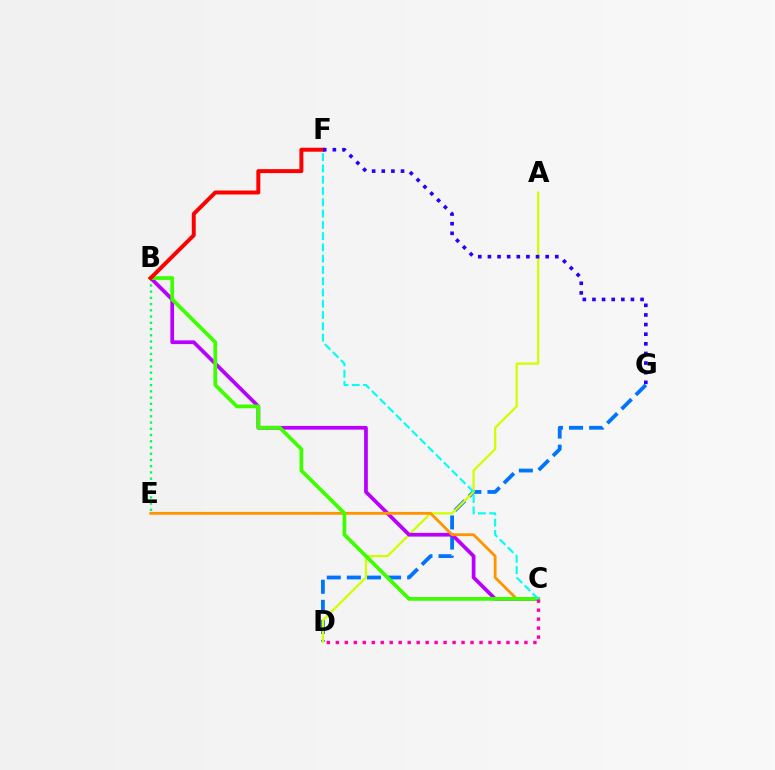{('B', 'E'): [{'color': '#00ff5c', 'line_style': 'dotted', 'thickness': 1.69}], ('D', 'G'): [{'color': '#0074ff', 'line_style': 'dashed', 'thickness': 2.73}], ('A', 'D'): [{'color': '#d1ff00', 'line_style': 'solid', 'thickness': 1.64}], ('B', 'C'): [{'color': '#b900ff', 'line_style': 'solid', 'thickness': 2.68}, {'color': '#3dff00', 'line_style': 'solid', 'thickness': 2.7}], ('C', 'E'): [{'color': '#ff9400', 'line_style': 'solid', 'thickness': 2.03}], ('B', 'F'): [{'color': '#ff0000', 'line_style': 'solid', 'thickness': 2.85}], ('C', 'F'): [{'color': '#00fff6', 'line_style': 'dashed', 'thickness': 1.53}], ('C', 'D'): [{'color': '#ff00ac', 'line_style': 'dotted', 'thickness': 2.44}], ('F', 'G'): [{'color': '#2500ff', 'line_style': 'dotted', 'thickness': 2.61}]}